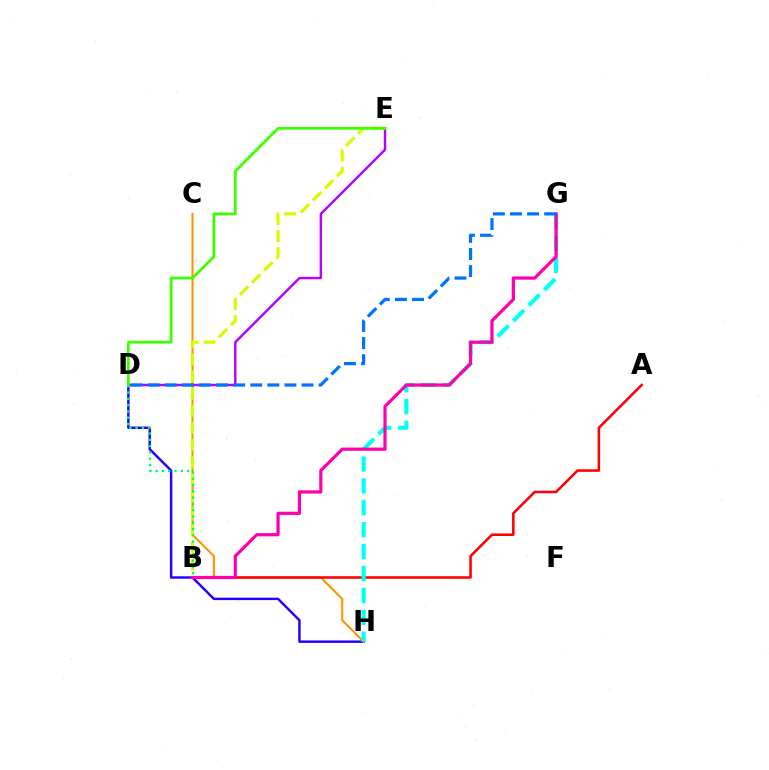{('D', 'H'): [{'color': '#2500ff', 'line_style': 'solid', 'thickness': 1.76}], ('C', 'H'): [{'color': '#ff9400', 'line_style': 'solid', 'thickness': 1.52}], ('D', 'E'): [{'color': '#b900ff', 'line_style': 'solid', 'thickness': 1.74}, {'color': '#3dff00', 'line_style': 'solid', 'thickness': 1.99}], ('A', 'B'): [{'color': '#ff0000', 'line_style': 'solid', 'thickness': 1.84}], ('B', 'E'): [{'color': '#d1ff00', 'line_style': 'dashed', 'thickness': 2.33}], ('G', 'H'): [{'color': '#00fff6', 'line_style': 'dashed', 'thickness': 2.98}], ('B', 'G'): [{'color': '#ff00ac', 'line_style': 'solid', 'thickness': 2.31}], ('B', 'D'): [{'color': '#00ff5c', 'line_style': 'dotted', 'thickness': 1.71}], ('D', 'G'): [{'color': '#0074ff', 'line_style': 'dashed', 'thickness': 2.32}]}